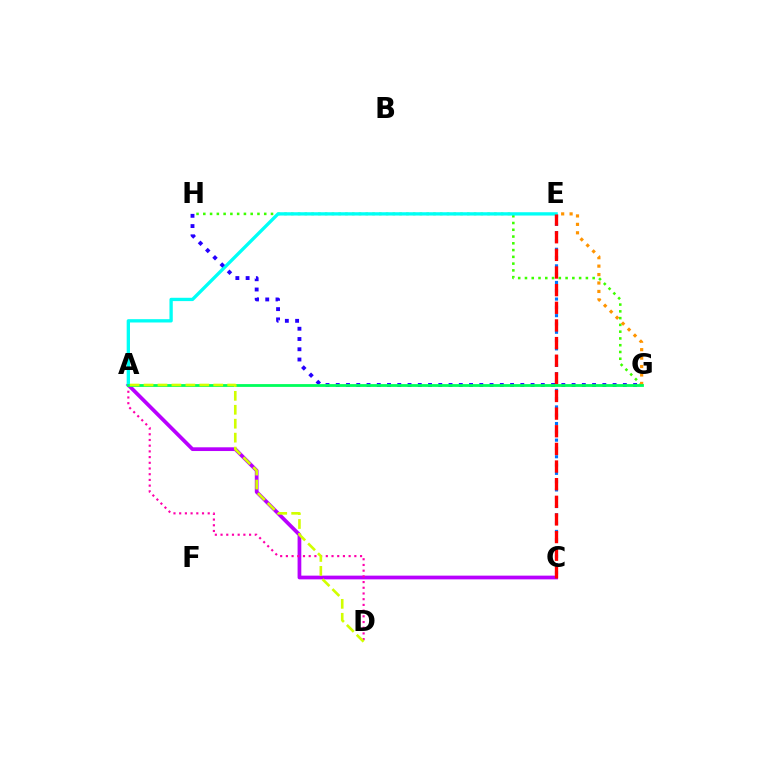{('G', 'H'): [{'color': '#3dff00', 'line_style': 'dotted', 'thickness': 1.84}, {'color': '#2500ff', 'line_style': 'dotted', 'thickness': 2.79}], ('C', 'E'): [{'color': '#0074ff', 'line_style': 'dotted', 'thickness': 2.25}, {'color': '#ff0000', 'line_style': 'dashed', 'thickness': 2.4}], ('A', 'C'): [{'color': '#b900ff', 'line_style': 'solid', 'thickness': 2.68}], ('A', 'E'): [{'color': '#00fff6', 'line_style': 'solid', 'thickness': 2.39}], ('A', 'D'): [{'color': '#ff00ac', 'line_style': 'dotted', 'thickness': 1.55}, {'color': '#d1ff00', 'line_style': 'dashed', 'thickness': 1.89}], ('E', 'G'): [{'color': '#ff9400', 'line_style': 'dotted', 'thickness': 2.29}], ('A', 'G'): [{'color': '#00ff5c', 'line_style': 'solid', 'thickness': 2.02}]}